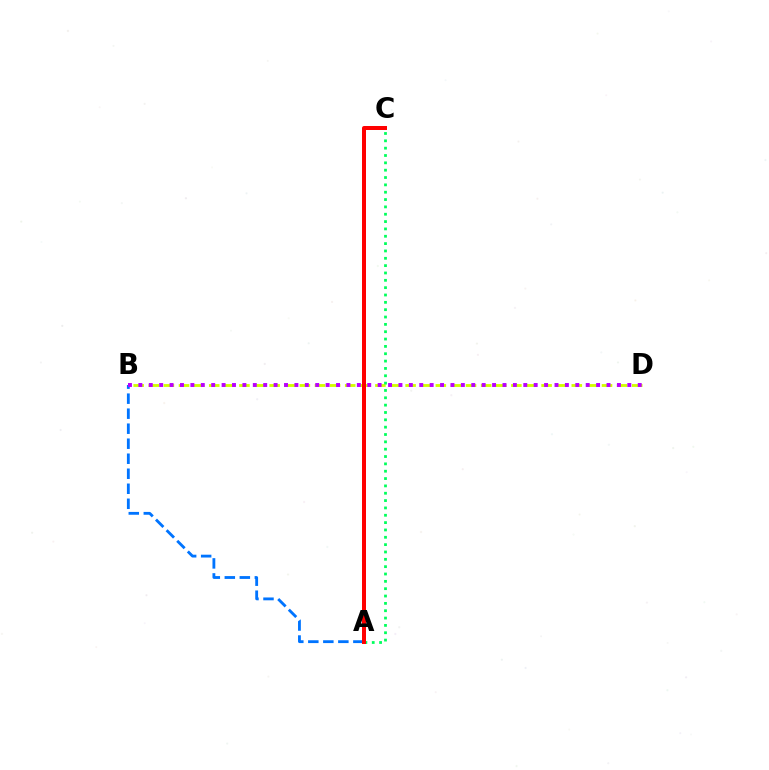{('B', 'D'): [{'color': '#d1ff00', 'line_style': 'dashed', 'thickness': 2.05}, {'color': '#b900ff', 'line_style': 'dotted', 'thickness': 2.83}], ('A', 'B'): [{'color': '#0074ff', 'line_style': 'dashed', 'thickness': 2.04}], ('A', 'C'): [{'color': '#00ff5c', 'line_style': 'dotted', 'thickness': 1.99}, {'color': '#ff0000', 'line_style': 'solid', 'thickness': 2.88}]}